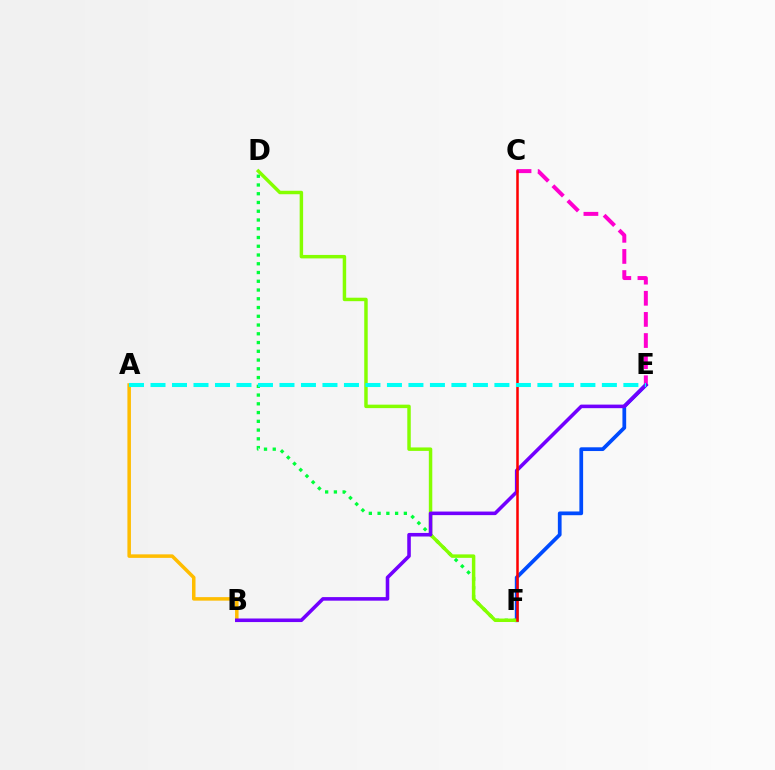{('D', 'F'): [{'color': '#00ff39', 'line_style': 'dotted', 'thickness': 2.38}, {'color': '#84ff00', 'line_style': 'solid', 'thickness': 2.49}], ('E', 'F'): [{'color': '#004bff', 'line_style': 'solid', 'thickness': 2.69}], ('C', 'E'): [{'color': '#ff00cf', 'line_style': 'dashed', 'thickness': 2.87}], ('A', 'B'): [{'color': '#ffbd00', 'line_style': 'solid', 'thickness': 2.53}], ('B', 'E'): [{'color': '#7200ff', 'line_style': 'solid', 'thickness': 2.57}], ('C', 'F'): [{'color': '#ff0000', 'line_style': 'solid', 'thickness': 1.82}], ('A', 'E'): [{'color': '#00fff6', 'line_style': 'dashed', 'thickness': 2.92}]}